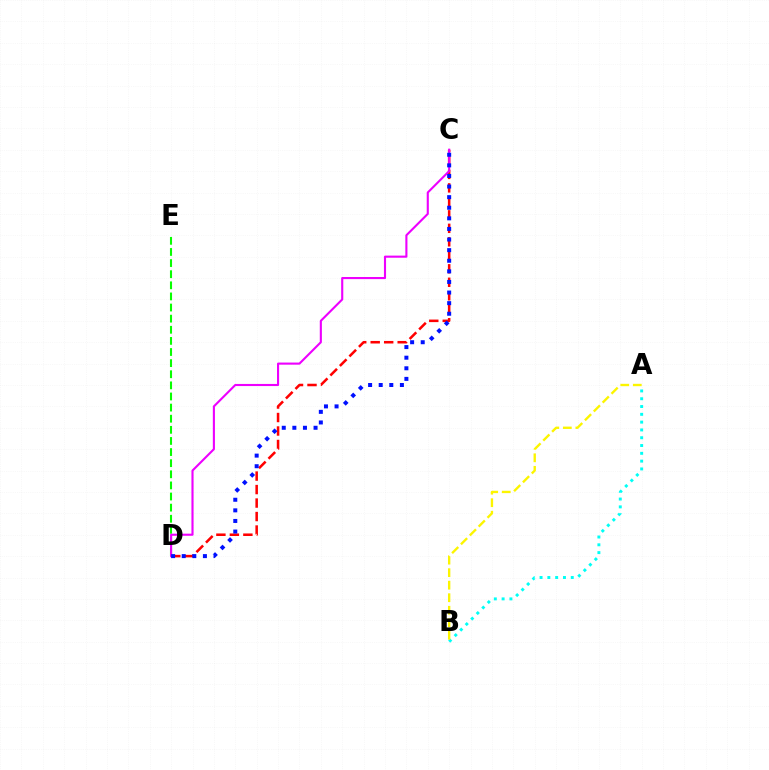{('A', 'B'): [{'color': '#00fff6', 'line_style': 'dotted', 'thickness': 2.12}, {'color': '#fcf500', 'line_style': 'dashed', 'thickness': 1.7}], ('C', 'D'): [{'color': '#ff0000', 'line_style': 'dashed', 'thickness': 1.83}, {'color': '#ee00ff', 'line_style': 'solid', 'thickness': 1.52}, {'color': '#0010ff', 'line_style': 'dotted', 'thickness': 2.88}], ('D', 'E'): [{'color': '#08ff00', 'line_style': 'dashed', 'thickness': 1.51}]}